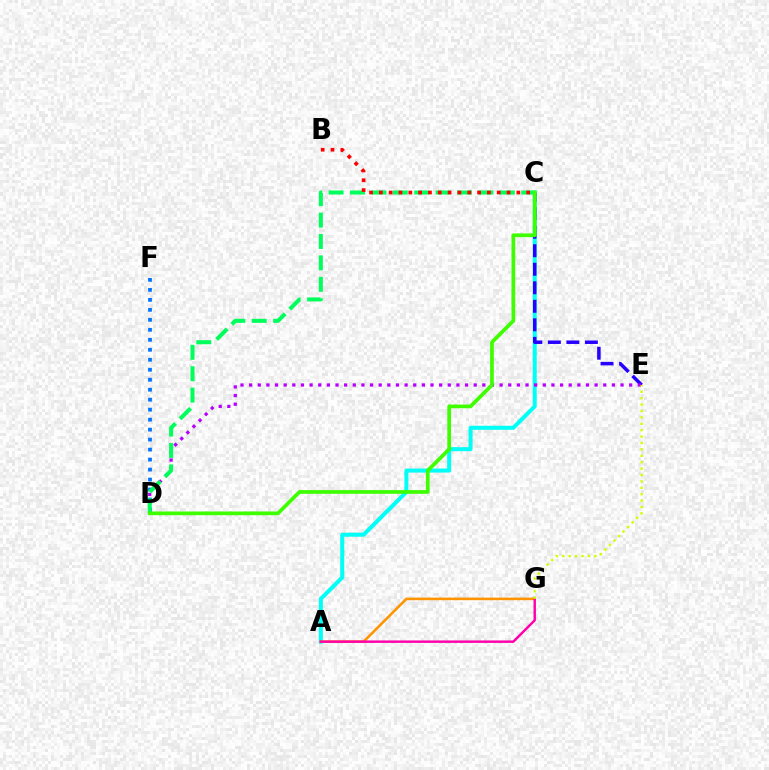{('D', 'F'): [{'color': '#0074ff', 'line_style': 'dotted', 'thickness': 2.71}], ('A', 'C'): [{'color': '#00fff6', 'line_style': 'solid', 'thickness': 2.89}], ('A', 'G'): [{'color': '#ff9400', 'line_style': 'solid', 'thickness': 1.86}, {'color': '#ff00ac', 'line_style': 'solid', 'thickness': 1.76}], ('C', 'E'): [{'color': '#2500ff', 'line_style': 'dashed', 'thickness': 2.52}], ('D', 'E'): [{'color': '#b900ff', 'line_style': 'dotted', 'thickness': 2.35}], ('C', 'D'): [{'color': '#00ff5c', 'line_style': 'dashed', 'thickness': 2.91}, {'color': '#3dff00', 'line_style': 'solid', 'thickness': 2.67}], ('B', 'C'): [{'color': '#ff0000', 'line_style': 'dotted', 'thickness': 2.67}], ('E', 'G'): [{'color': '#d1ff00', 'line_style': 'dotted', 'thickness': 1.74}]}